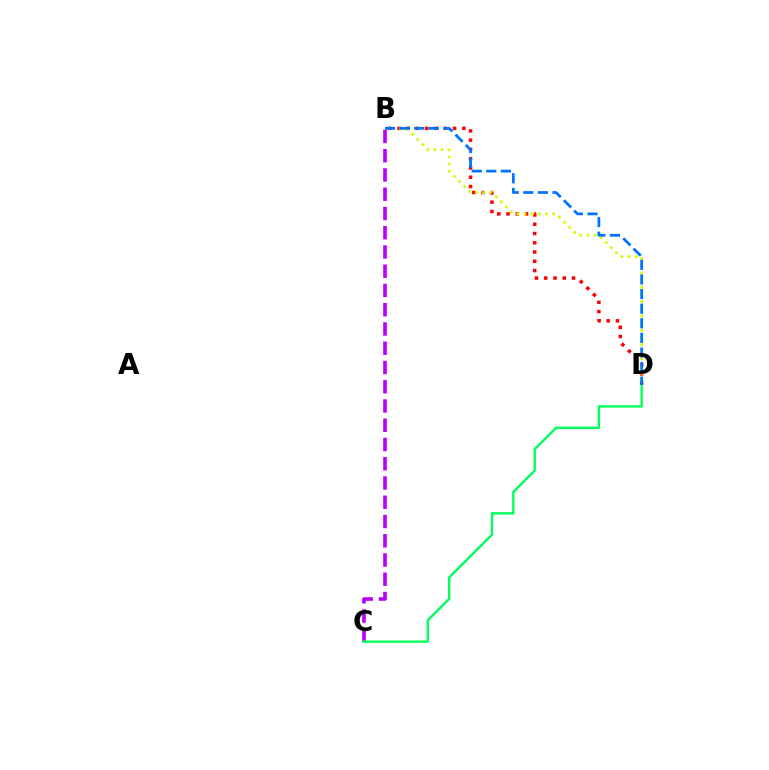{('B', 'D'): [{'color': '#ff0000', 'line_style': 'dotted', 'thickness': 2.52}, {'color': '#d1ff00', 'line_style': 'dotted', 'thickness': 1.95}, {'color': '#0074ff', 'line_style': 'dashed', 'thickness': 1.98}], ('B', 'C'): [{'color': '#b900ff', 'line_style': 'dashed', 'thickness': 2.62}], ('C', 'D'): [{'color': '#00ff5c', 'line_style': 'solid', 'thickness': 1.72}]}